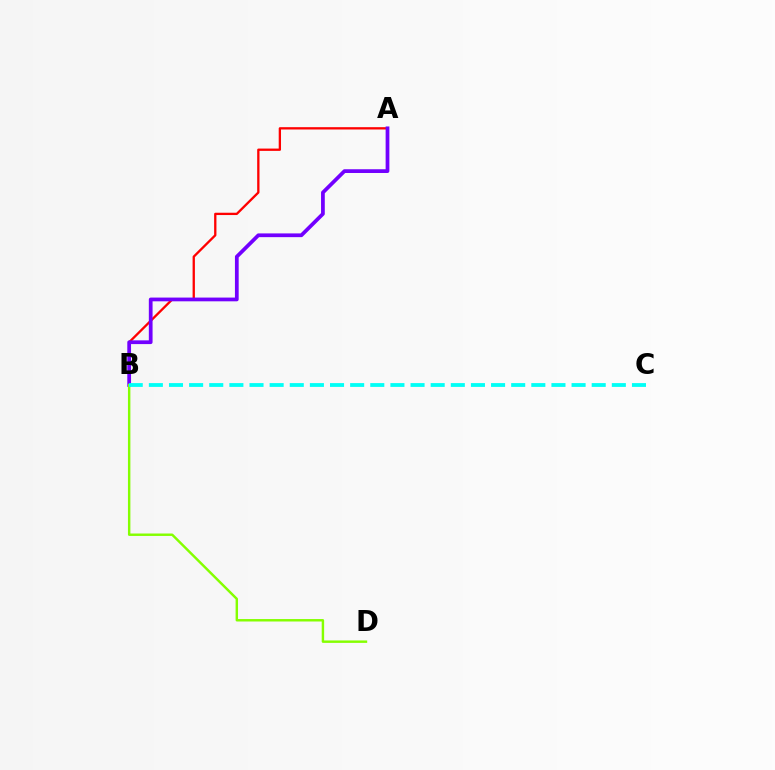{('A', 'B'): [{'color': '#ff0000', 'line_style': 'solid', 'thickness': 1.66}, {'color': '#7200ff', 'line_style': 'solid', 'thickness': 2.69}], ('B', 'D'): [{'color': '#84ff00', 'line_style': 'solid', 'thickness': 1.75}], ('B', 'C'): [{'color': '#00fff6', 'line_style': 'dashed', 'thickness': 2.73}]}